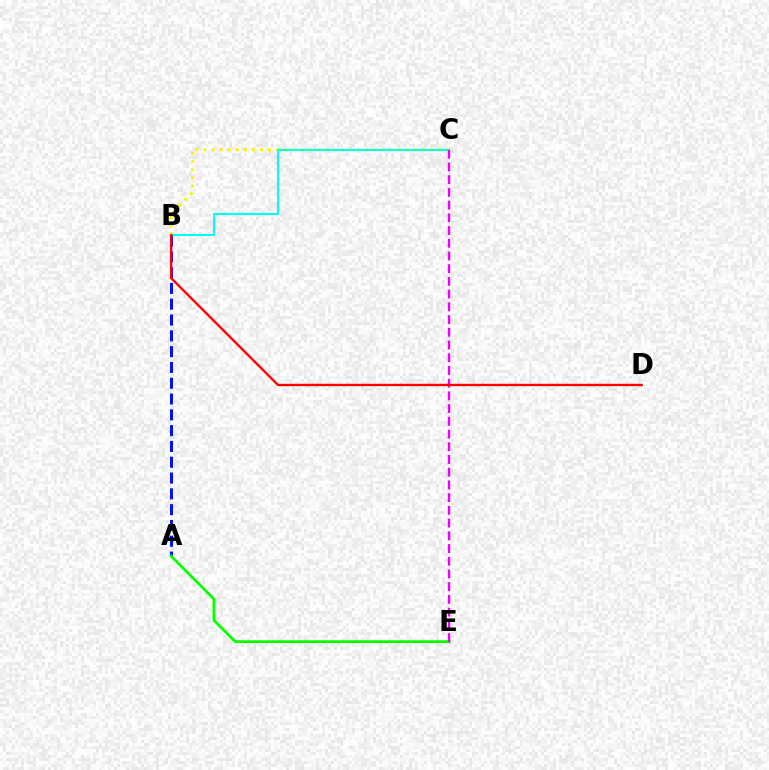{('B', 'C'): [{'color': '#fcf500', 'line_style': 'dotted', 'thickness': 2.2}, {'color': '#00fff6', 'line_style': 'solid', 'thickness': 1.5}], ('A', 'B'): [{'color': '#0010ff', 'line_style': 'dashed', 'thickness': 2.15}], ('A', 'E'): [{'color': '#08ff00', 'line_style': 'solid', 'thickness': 1.99}], ('C', 'E'): [{'color': '#ee00ff', 'line_style': 'dashed', 'thickness': 1.73}], ('B', 'D'): [{'color': '#ff0000', 'line_style': 'solid', 'thickness': 1.71}]}